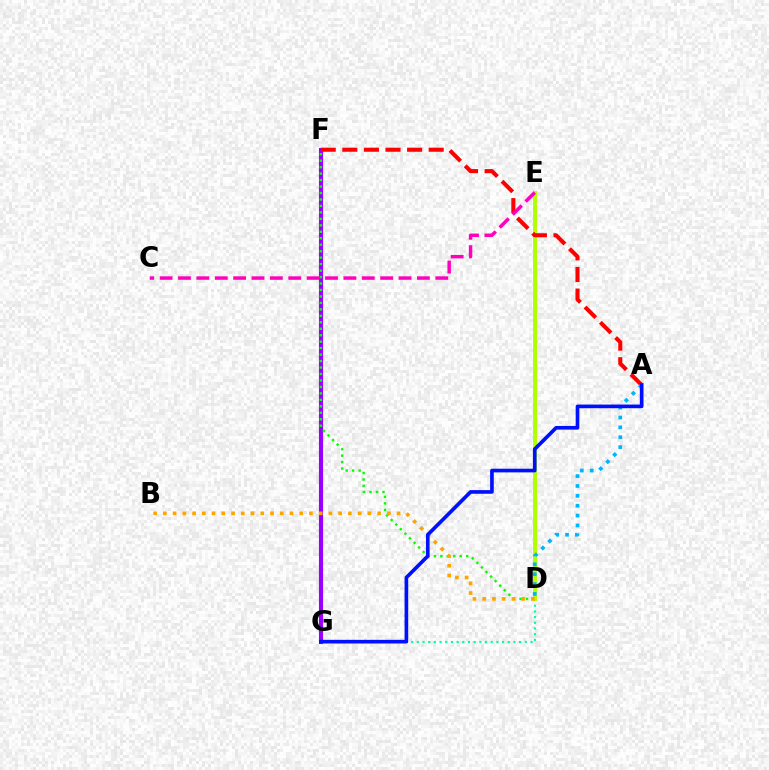{('F', 'G'): [{'color': '#9b00ff', 'line_style': 'solid', 'thickness': 2.97}], ('D', 'G'): [{'color': '#00ff9d', 'line_style': 'dotted', 'thickness': 1.54}], ('D', 'F'): [{'color': '#08ff00', 'line_style': 'dotted', 'thickness': 1.76}], ('D', 'E'): [{'color': '#b3ff00', 'line_style': 'solid', 'thickness': 2.85}], ('A', 'F'): [{'color': '#ff0000', 'line_style': 'dashed', 'thickness': 2.93}], ('A', 'D'): [{'color': '#00b5ff', 'line_style': 'dotted', 'thickness': 2.68}], ('B', 'D'): [{'color': '#ffa500', 'line_style': 'dotted', 'thickness': 2.65}], ('A', 'G'): [{'color': '#0010ff', 'line_style': 'solid', 'thickness': 2.64}], ('C', 'E'): [{'color': '#ff00bd', 'line_style': 'dashed', 'thickness': 2.5}]}